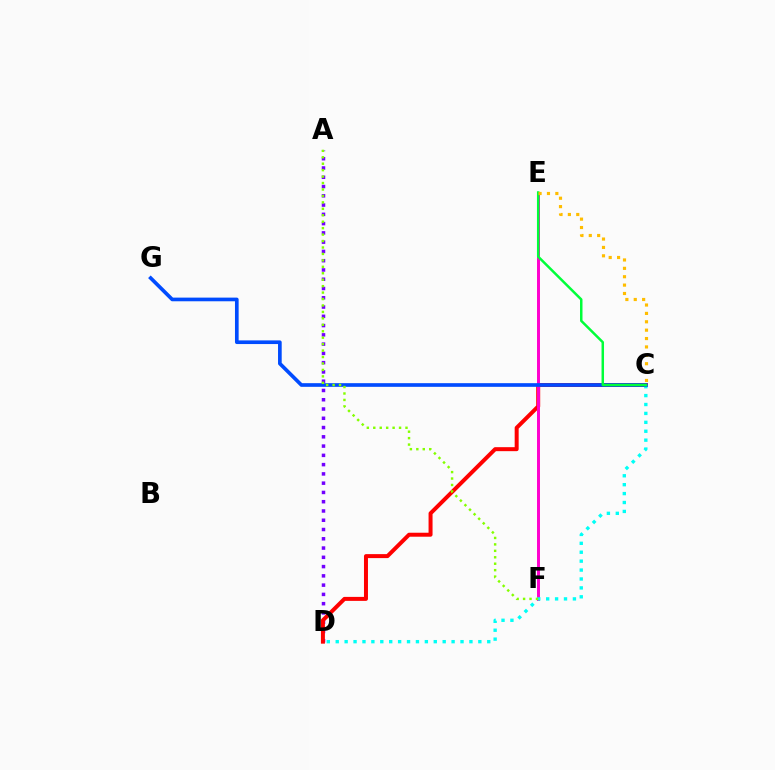{('A', 'D'): [{'color': '#7200ff', 'line_style': 'dotted', 'thickness': 2.52}], ('C', 'D'): [{'color': '#ff0000', 'line_style': 'solid', 'thickness': 2.87}, {'color': '#00fff6', 'line_style': 'dotted', 'thickness': 2.42}], ('E', 'F'): [{'color': '#ff00cf', 'line_style': 'solid', 'thickness': 2.14}], ('C', 'G'): [{'color': '#004bff', 'line_style': 'solid', 'thickness': 2.64}], ('C', 'E'): [{'color': '#00ff39', 'line_style': 'solid', 'thickness': 1.79}, {'color': '#ffbd00', 'line_style': 'dotted', 'thickness': 2.28}], ('A', 'F'): [{'color': '#84ff00', 'line_style': 'dotted', 'thickness': 1.75}]}